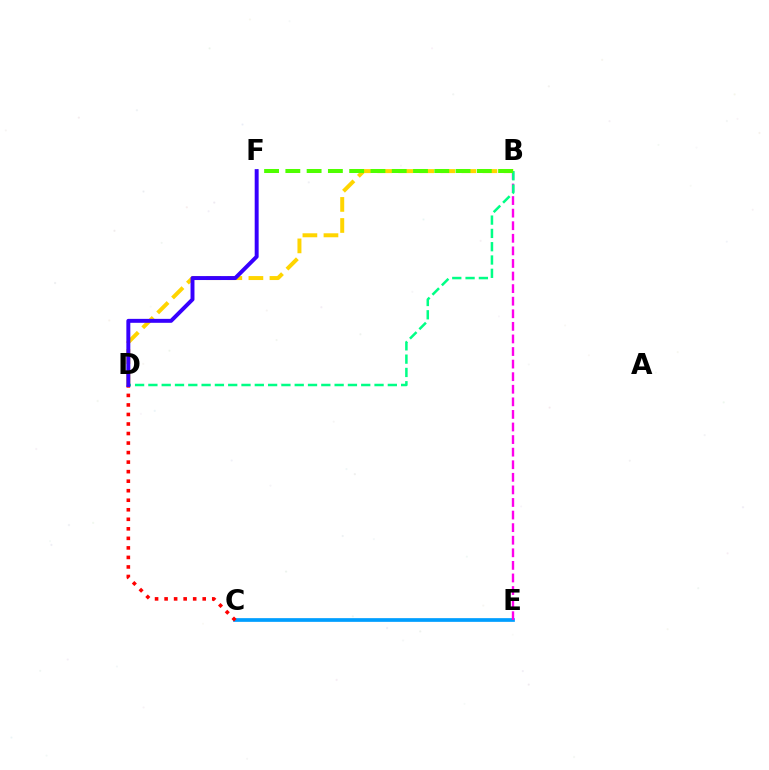{('C', 'E'): [{'color': '#009eff', 'line_style': 'solid', 'thickness': 2.67}], ('B', 'E'): [{'color': '#ff00ed', 'line_style': 'dashed', 'thickness': 1.71}], ('B', 'D'): [{'color': '#ffd500', 'line_style': 'dashed', 'thickness': 2.86}, {'color': '#00ff86', 'line_style': 'dashed', 'thickness': 1.81}], ('C', 'D'): [{'color': '#ff0000', 'line_style': 'dotted', 'thickness': 2.59}], ('B', 'F'): [{'color': '#4fff00', 'line_style': 'dashed', 'thickness': 2.89}], ('D', 'F'): [{'color': '#3700ff', 'line_style': 'solid', 'thickness': 2.84}]}